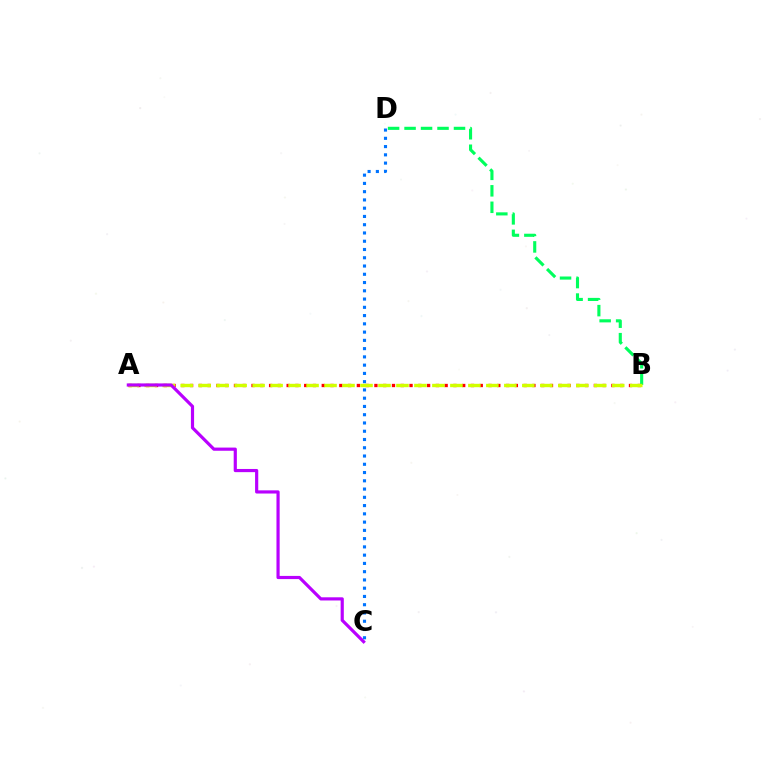{('B', 'D'): [{'color': '#00ff5c', 'line_style': 'dashed', 'thickness': 2.24}], ('A', 'B'): [{'color': '#ff0000', 'line_style': 'dotted', 'thickness': 2.38}, {'color': '#d1ff00', 'line_style': 'dashed', 'thickness': 2.44}], ('C', 'D'): [{'color': '#0074ff', 'line_style': 'dotted', 'thickness': 2.24}], ('A', 'C'): [{'color': '#b900ff', 'line_style': 'solid', 'thickness': 2.29}]}